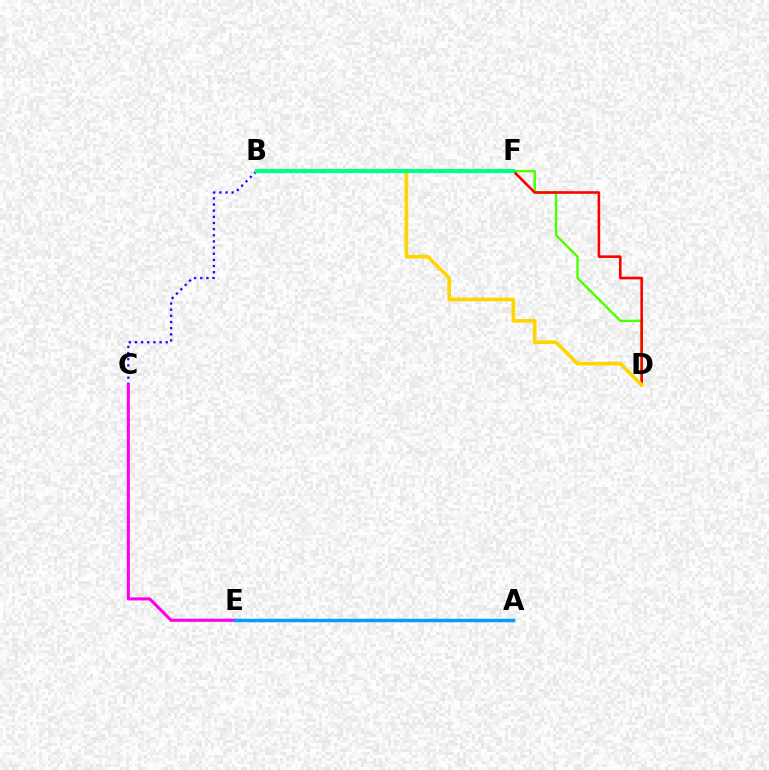{('B', 'C'): [{'color': '#3700ff', 'line_style': 'dotted', 'thickness': 1.67}], ('C', 'E'): [{'color': '#ff00ed', 'line_style': 'solid', 'thickness': 2.23}], ('B', 'D'): [{'color': '#4fff00', 'line_style': 'solid', 'thickness': 1.75}, {'color': '#ffd500', 'line_style': 'solid', 'thickness': 2.61}], ('D', 'F'): [{'color': '#ff0000', 'line_style': 'solid', 'thickness': 1.88}], ('B', 'F'): [{'color': '#00ff86', 'line_style': 'solid', 'thickness': 2.98}], ('A', 'E'): [{'color': '#009eff', 'line_style': 'solid', 'thickness': 2.51}]}